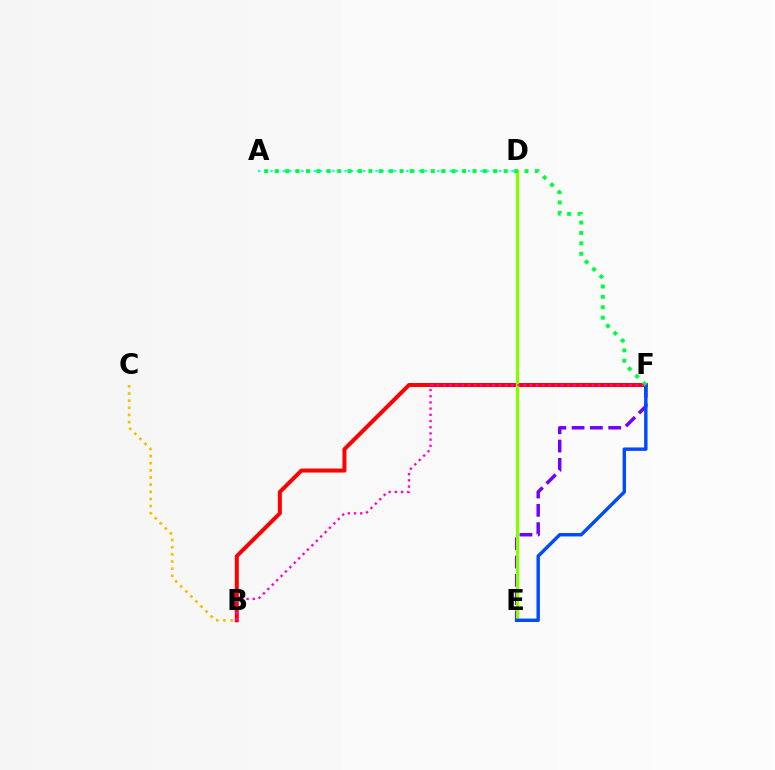{('A', 'D'): [{'color': '#00fff6', 'line_style': 'dotted', 'thickness': 1.68}], ('E', 'F'): [{'color': '#7200ff', 'line_style': 'dashed', 'thickness': 2.49}, {'color': '#004bff', 'line_style': 'solid', 'thickness': 2.46}], ('B', 'F'): [{'color': '#ff0000', 'line_style': 'solid', 'thickness': 2.87}, {'color': '#ff00cf', 'line_style': 'dotted', 'thickness': 1.69}], ('B', 'C'): [{'color': '#ffbd00', 'line_style': 'dotted', 'thickness': 1.94}], ('D', 'E'): [{'color': '#84ff00', 'line_style': 'solid', 'thickness': 2.33}], ('A', 'F'): [{'color': '#00ff39', 'line_style': 'dotted', 'thickness': 2.83}]}